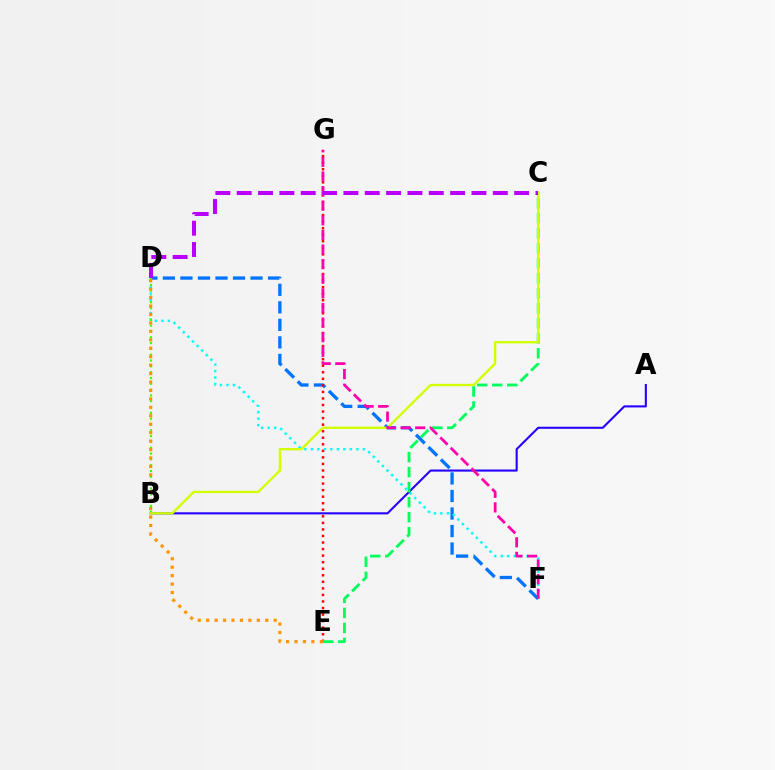{('D', 'F'): [{'color': '#0074ff', 'line_style': 'dashed', 'thickness': 2.38}, {'color': '#00fff6', 'line_style': 'dotted', 'thickness': 1.77}], ('E', 'G'): [{'color': '#ff0000', 'line_style': 'dotted', 'thickness': 1.78}], ('B', 'D'): [{'color': '#3dff00', 'line_style': 'dotted', 'thickness': 1.58}], ('A', 'B'): [{'color': '#2500ff', 'line_style': 'solid', 'thickness': 1.5}], ('C', 'E'): [{'color': '#00ff5c', 'line_style': 'dashed', 'thickness': 2.04}], ('B', 'C'): [{'color': '#d1ff00', 'line_style': 'solid', 'thickness': 1.69}], ('F', 'G'): [{'color': '#ff00ac', 'line_style': 'dashed', 'thickness': 1.98}], ('C', 'D'): [{'color': '#b900ff', 'line_style': 'dashed', 'thickness': 2.9}], ('D', 'E'): [{'color': '#ff9400', 'line_style': 'dotted', 'thickness': 2.29}]}